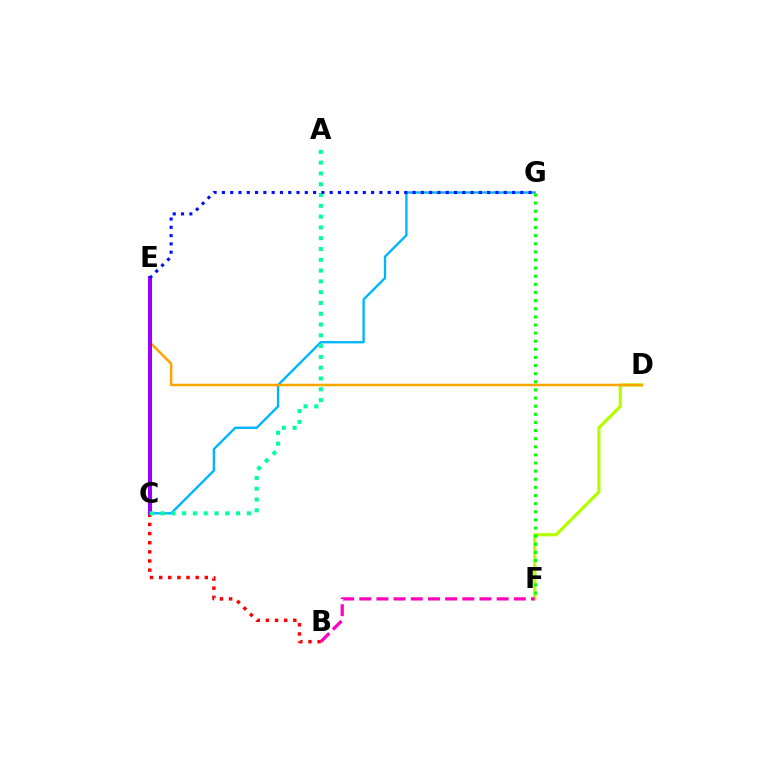{('D', 'F'): [{'color': '#b3ff00', 'line_style': 'solid', 'thickness': 2.31}], ('B', 'C'): [{'color': '#ff0000', 'line_style': 'dotted', 'thickness': 2.48}], ('C', 'G'): [{'color': '#00b5ff', 'line_style': 'solid', 'thickness': 1.7}], ('B', 'F'): [{'color': '#ff00bd', 'line_style': 'dashed', 'thickness': 2.33}], ('D', 'E'): [{'color': '#ffa500', 'line_style': 'solid', 'thickness': 1.82}], ('F', 'G'): [{'color': '#08ff00', 'line_style': 'dotted', 'thickness': 2.21}], ('C', 'E'): [{'color': '#9b00ff', 'line_style': 'solid', 'thickness': 2.9}], ('A', 'C'): [{'color': '#00ff9d', 'line_style': 'dotted', 'thickness': 2.93}], ('E', 'G'): [{'color': '#0010ff', 'line_style': 'dotted', 'thickness': 2.25}]}